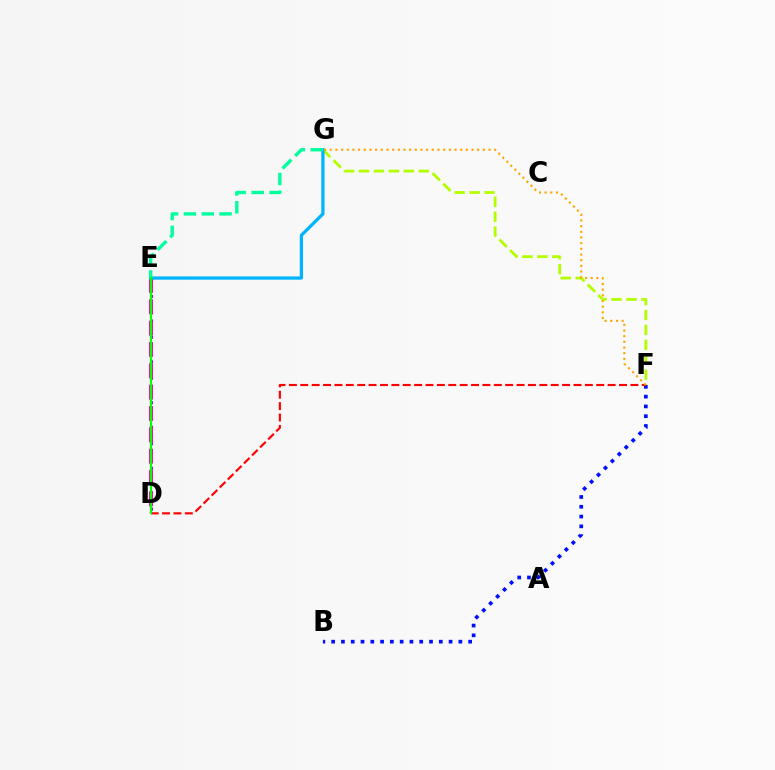{('D', 'E'): [{'color': '#9b00ff', 'line_style': 'dotted', 'thickness': 2.22}, {'color': '#ff00bd', 'line_style': 'dashed', 'thickness': 2.9}, {'color': '#08ff00', 'line_style': 'solid', 'thickness': 1.54}], ('F', 'G'): [{'color': '#b3ff00', 'line_style': 'dashed', 'thickness': 2.03}, {'color': '#ffa500', 'line_style': 'dotted', 'thickness': 1.54}], ('E', 'G'): [{'color': '#00b5ff', 'line_style': 'solid', 'thickness': 2.33}, {'color': '#00ff9d', 'line_style': 'dashed', 'thickness': 2.42}], ('B', 'F'): [{'color': '#0010ff', 'line_style': 'dotted', 'thickness': 2.66}], ('D', 'F'): [{'color': '#ff0000', 'line_style': 'dashed', 'thickness': 1.55}]}